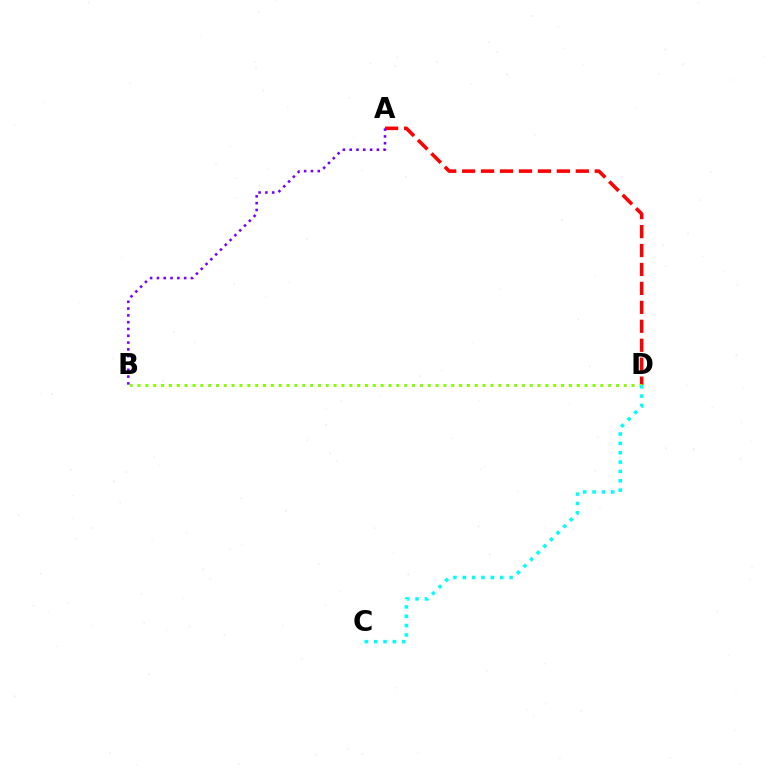{('A', 'D'): [{'color': '#ff0000', 'line_style': 'dashed', 'thickness': 2.57}], ('A', 'B'): [{'color': '#7200ff', 'line_style': 'dotted', 'thickness': 1.85}], ('B', 'D'): [{'color': '#84ff00', 'line_style': 'dotted', 'thickness': 2.13}], ('C', 'D'): [{'color': '#00fff6', 'line_style': 'dotted', 'thickness': 2.54}]}